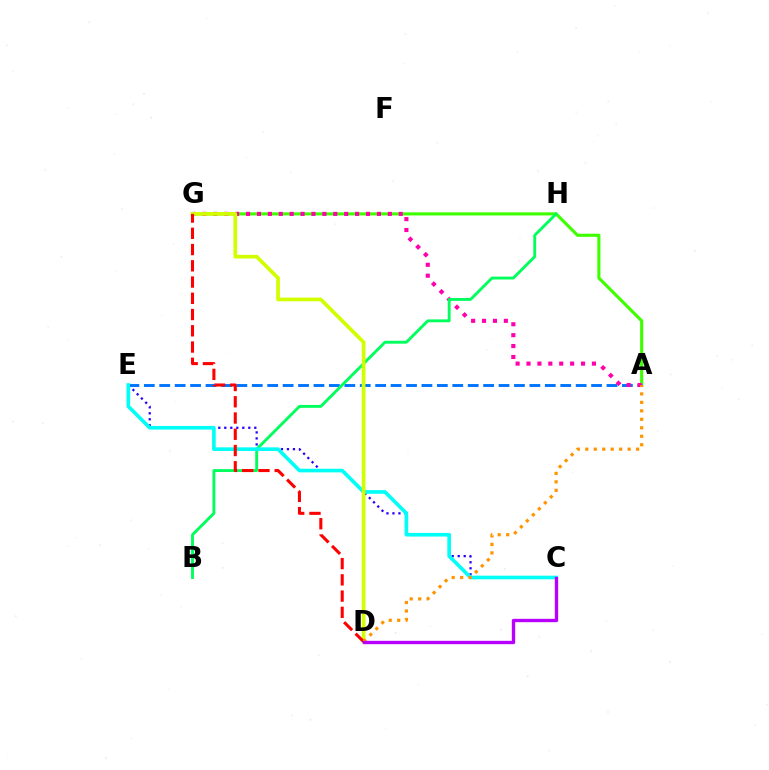{('A', 'G'): [{'color': '#3dff00', 'line_style': 'solid', 'thickness': 2.23}, {'color': '#ff00ac', 'line_style': 'dotted', 'thickness': 2.96}], ('A', 'E'): [{'color': '#0074ff', 'line_style': 'dashed', 'thickness': 2.1}], ('B', 'H'): [{'color': '#00ff5c', 'line_style': 'solid', 'thickness': 2.07}], ('C', 'E'): [{'color': '#2500ff', 'line_style': 'dotted', 'thickness': 1.63}, {'color': '#00fff6', 'line_style': 'solid', 'thickness': 2.62}], ('D', 'G'): [{'color': '#d1ff00', 'line_style': 'solid', 'thickness': 2.65}, {'color': '#ff0000', 'line_style': 'dashed', 'thickness': 2.21}], ('A', 'D'): [{'color': '#ff9400', 'line_style': 'dotted', 'thickness': 2.3}], ('C', 'D'): [{'color': '#b900ff', 'line_style': 'solid', 'thickness': 2.42}]}